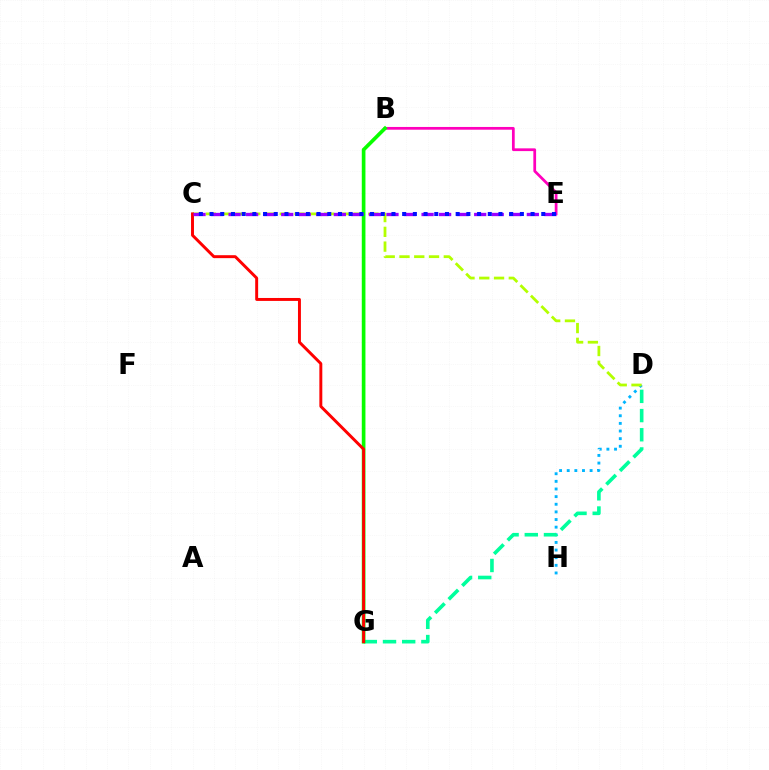{('D', 'H'): [{'color': '#00b5ff', 'line_style': 'dotted', 'thickness': 2.07}], ('C', 'D'): [{'color': '#b3ff00', 'line_style': 'dashed', 'thickness': 2.01}], ('B', 'G'): [{'color': '#ffa500', 'line_style': 'dotted', 'thickness': 1.99}, {'color': '#08ff00', 'line_style': 'solid', 'thickness': 2.63}], ('B', 'E'): [{'color': '#ff00bd', 'line_style': 'solid', 'thickness': 1.98}], ('D', 'G'): [{'color': '#00ff9d', 'line_style': 'dashed', 'thickness': 2.61}], ('C', 'G'): [{'color': '#ff0000', 'line_style': 'solid', 'thickness': 2.12}], ('C', 'E'): [{'color': '#9b00ff', 'line_style': 'dashed', 'thickness': 2.38}, {'color': '#0010ff', 'line_style': 'dotted', 'thickness': 2.91}]}